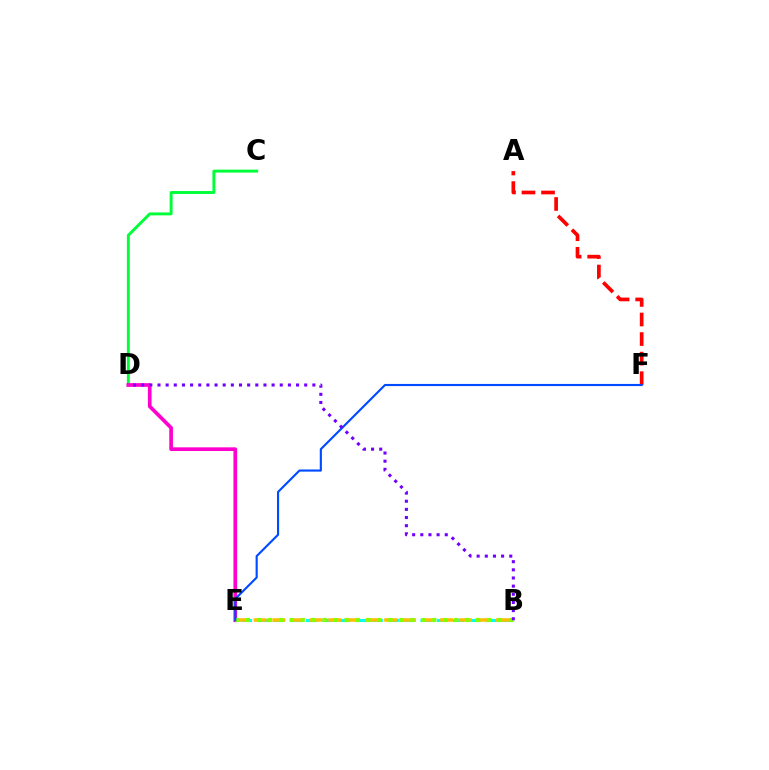{('B', 'E'): [{'color': '#00fff6', 'line_style': 'dashed', 'thickness': 2.22}, {'color': '#ffbd00', 'line_style': 'dashed', 'thickness': 2.53}, {'color': '#84ff00', 'line_style': 'dotted', 'thickness': 2.98}], ('C', 'D'): [{'color': '#00ff39', 'line_style': 'solid', 'thickness': 2.11}], ('D', 'E'): [{'color': '#ff00cf', 'line_style': 'solid', 'thickness': 2.65}], ('A', 'F'): [{'color': '#ff0000', 'line_style': 'dashed', 'thickness': 2.66}], ('E', 'F'): [{'color': '#004bff', 'line_style': 'solid', 'thickness': 1.54}], ('B', 'D'): [{'color': '#7200ff', 'line_style': 'dotted', 'thickness': 2.21}]}